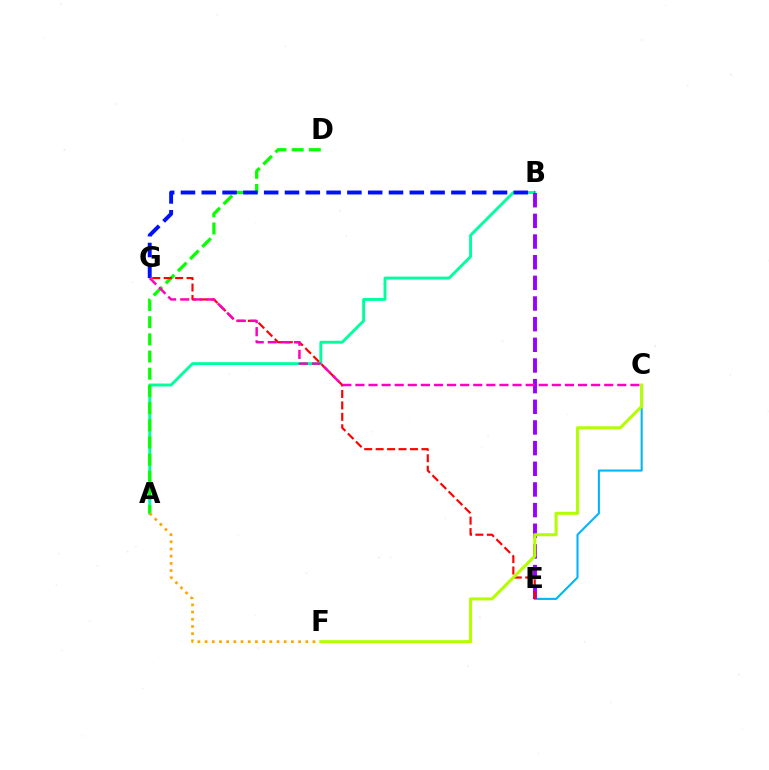{('C', 'E'): [{'color': '#00b5ff', 'line_style': 'solid', 'thickness': 1.5}], ('A', 'B'): [{'color': '#00ff9d', 'line_style': 'solid', 'thickness': 2.09}], ('A', 'D'): [{'color': '#08ff00', 'line_style': 'dashed', 'thickness': 2.33}], ('B', 'E'): [{'color': '#9b00ff', 'line_style': 'dashed', 'thickness': 2.81}], ('B', 'G'): [{'color': '#0010ff', 'line_style': 'dashed', 'thickness': 2.83}], ('E', 'G'): [{'color': '#ff0000', 'line_style': 'dashed', 'thickness': 1.55}], ('A', 'F'): [{'color': '#ffa500', 'line_style': 'dotted', 'thickness': 1.95}], ('C', 'G'): [{'color': '#ff00bd', 'line_style': 'dashed', 'thickness': 1.78}], ('C', 'F'): [{'color': '#b3ff00', 'line_style': 'solid', 'thickness': 2.19}]}